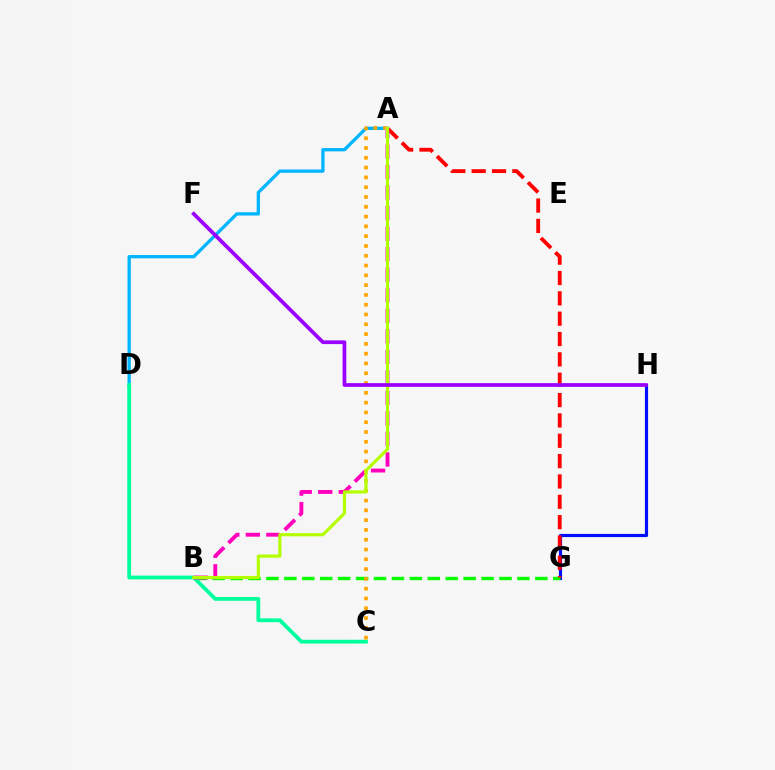{('G', 'H'): [{'color': '#0010ff', 'line_style': 'solid', 'thickness': 2.29}], ('A', 'D'): [{'color': '#00b5ff', 'line_style': 'solid', 'thickness': 2.37}], ('B', 'G'): [{'color': '#08ff00', 'line_style': 'dashed', 'thickness': 2.44}], ('A', 'G'): [{'color': '#ff0000', 'line_style': 'dashed', 'thickness': 2.76}], ('C', 'D'): [{'color': '#00ff9d', 'line_style': 'solid', 'thickness': 2.74}], ('A', 'B'): [{'color': '#ff00bd', 'line_style': 'dashed', 'thickness': 2.79}, {'color': '#b3ff00', 'line_style': 'solid', 'thickness': 2.26}], ('A', 'C'): [{'color': '#ffa500', 'line_style': 'dotted', 'thickness': 2.66}], ('F', 'H'): [{'color': '#9b00ff', 'line_style': 'solid', 'thickness': 2.69}]}